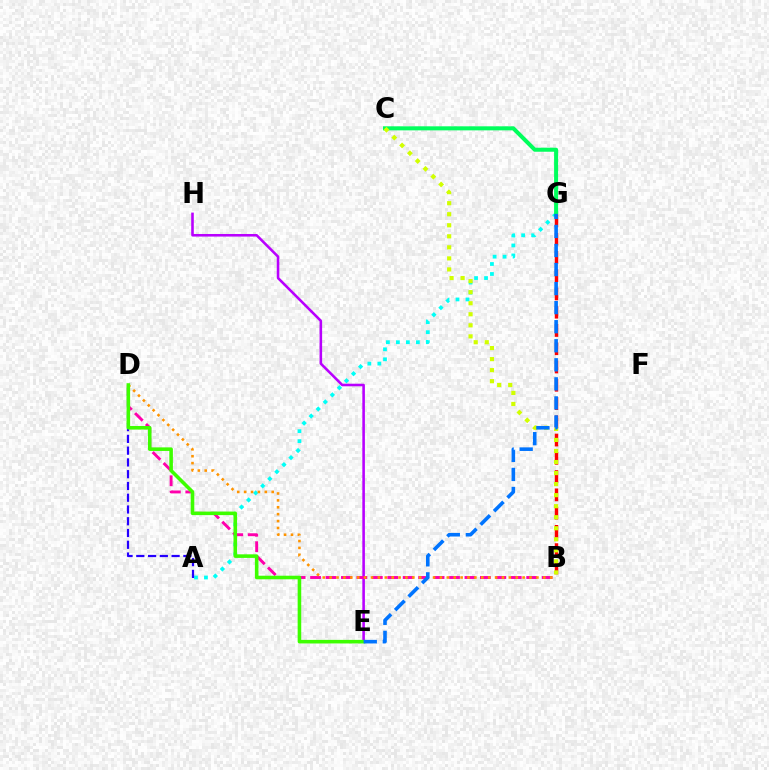{('E', 'H'): [{'color': '#b900ff', 'line_style': 'solid', 'thickness': 1.86}], ('A', 'G'): [{'color': '#00fff6', 'line_style': 'dotted', 'thickness': 2.71}], ('B', 'D'): [{'color': '#ff00ac', 'line_style': 'dashed', 'thickness': 2.1}, {'color': '#ff9400', 'line_style': 'dotted', 'thickness': 1.87}], ('C', 'G'): [{'color': '#00ff5c', 'line_style': 'solid', 'thickness': 2.91}], ('B', 'G'): [{'color': '#ff0000', 'line_style': 'dashed', 'thickness': 2.48}], ('A', 'D'): [{'color': '#2500ff', 'line_style': 'dashed', 'thickness': 1.6}], ('D', 'E'): [{'color': '#3dff00', 'line_style': 'solid', 'thickness': 2.57}], ('B', 'C'): [{'color': '#d1ff00', 'line_style': 'dotted', 'thickness': 3.0}], ('E', 'G'): [{'color': '#0074ff', 'line_style': 'dashed', 'thickness': 2.59}]}